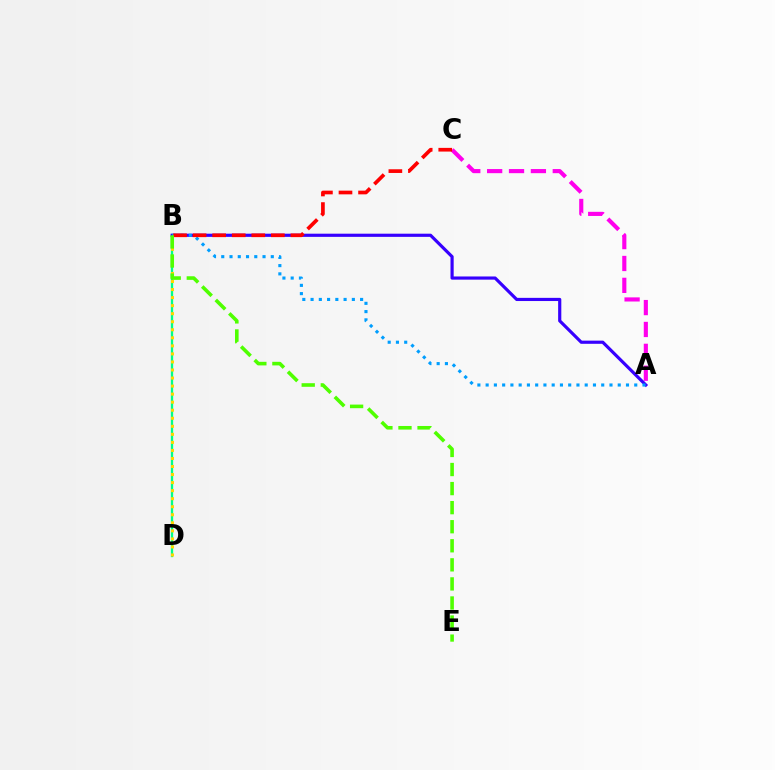{('A', 'C'): [{'color': '#ff00ed', 'line_style': 'dashed', 'thickness': 2.97}], ('B', 'D'): [{'color': '#00ff86', 'line_style': 'solid', 'thickness': 1.66}, {'color': '#ffd500', 'line_style': 'dotted', 'thickness': 2.19}], ('A', 'B'): [{'color': '#3700ff', 'line_style': 'solid', 'thickness': 2.28}, {'color': '#009eff', 'line_style': 'dotted', 'thickness': 2.24}], ('B', 'C'): [{'color': '#ff0000', 'line_style': 'dashed', 'thickness': 2.66}], ('B', 'E'): [{'color': '#4fff00', 'line_style': 'dashed', 'thickness': 2.59}]}